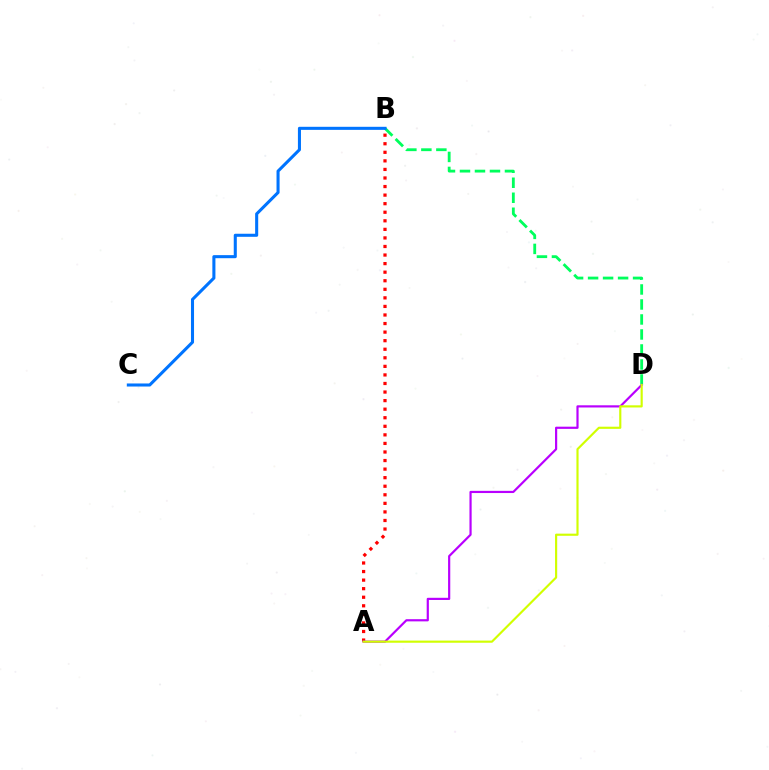{('B', 'D'): [{'color': '#00ff5c', 'line_style': 'dashed', 'thickness': 2.04}], ('B', 'C'): [{'color': '#0074ff', 'line_style': 'solid', 'thickness': 2.21}], ('A', 'B'): [{'color': '#ff0000', 'line_style': 'dotted', 'thickness': 2.33}], ('A', 'D'): [{'color': '#b900ff', 'line_style': 'solid', 'thickness': 1.57}, {'color': '#d1ff00', 'line_style': 'solid', 'thickness': 1.55}]}